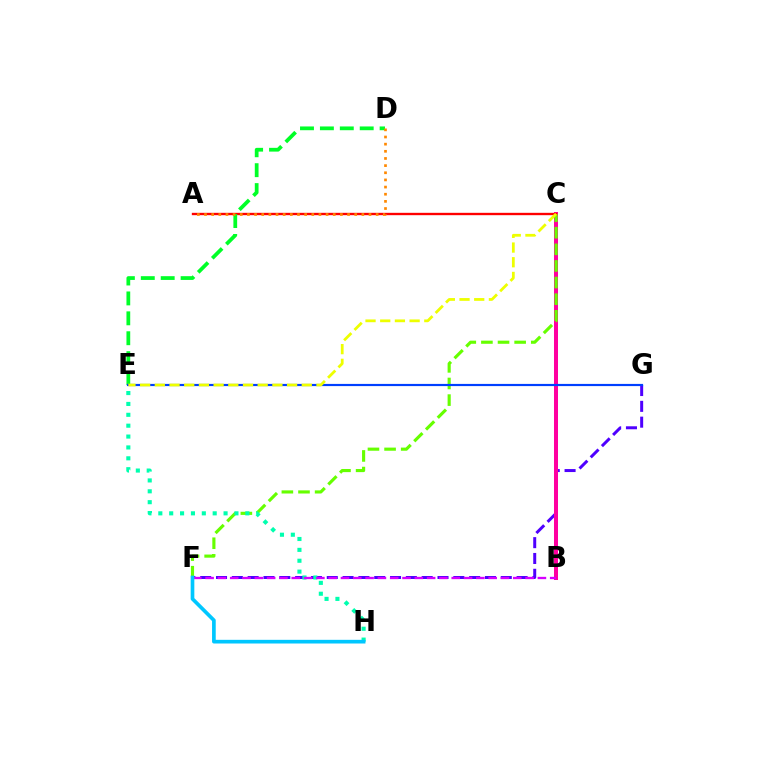{('F', 'G'): [{'color': '#4f00ff', 'line_style': 'dashed', 'thickness': 2.15}], ('B', 'C'): [{'color': '#ff00a0', 'line_style': 'solid', 'thickness': 2.89}], ('C', 'F'): [{'color': '#66ff00', 'line_style': 'dashed', 'thickness': 2.26}], ('A', 'C'): [{'color': '#ff0000', 'line_style': 'solid', 'thickness': 1.7}], ('D', 'E'): [{'color': '#00ff27', 'line_style': 'dashed', 'thickness': 2.7}], ('A', 'D'): [{'color': '#ff8800', 'line_style': 'dotted', 'thickness': 1.94}], ('E', 'H'): [{'color': '#00ffaf', 'line_style': 'dotted', 'thickness': 2.95}], ('B', 'F'): [{'color': '#d600ff', 'line_style': 'dashed', 'thickness': 1.67}], ('E', 'G'): [{'color': '#003fff', 'line_style': 'solid', 'thickness': 1.57}], ('C', 'E'): [{'color': '#eeff00', 'line_style': 'dashed', 'thickness': 2.0}], ('F', 'H'): [{'color': '#00c7ff', 'line_style': 'solid', 'thickness': 2.65}]}